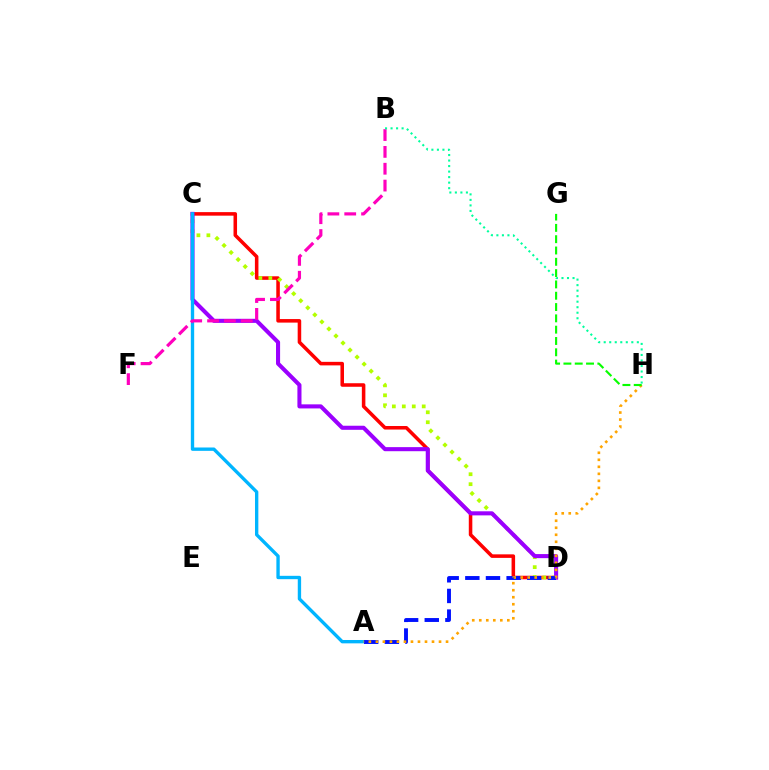{('C', 'D'): [{'color': '#ff0000', 'line_style': 'solid', 'thickness': 2.55}, {'color': '#b3ff00', 'line_style': 'dotted', 'thickness': 2.71}, {'color': '#9b00ff', 'line_style': 'solid', 'thickness': 2.93}], ('A', 'C'): [{'color': '#00b5ff', 'line_style': 'solid', 'thickness': 2.41}], ('B', 'F'): [{'color': '#ff00bd', 'line_style': 'dashed', 'thickness': 2.29}], ('A', 'D'): [{'color': '#0010ff', 'line_style': 'dashed', 'thickness': 2.8}], ('A', 'H'): [{'color': '#ffa500', 'line_style': 'dotted', 'thickness': 1.91}], ('G', 'H'): [{'color': '#08ff00', 'line_style': 'dashed', 'thickness': 1.54}], ('B', 'H'): [{'color': '#00ff9d', 'line_style': 'dotted', 'thickness': 1.5}]}